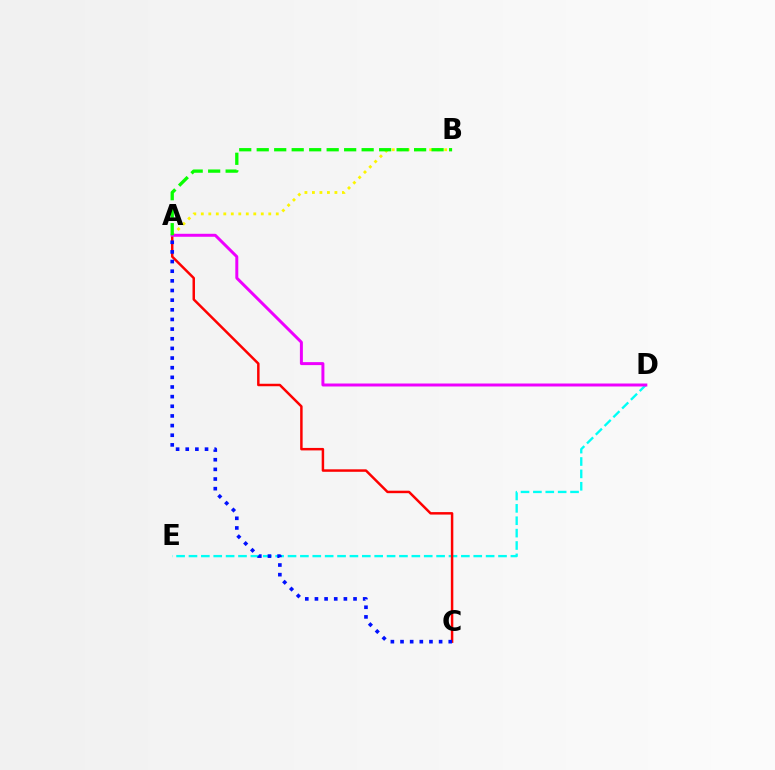{('D', 'E'): [{'color': '#00fff6', 'line_style': 'dashed', 'thickness': 1.68}], ('A', 'C'): [{'color': '#ff0000', 'line_style': 'solid', 'thickness': 1.78}, {'color': '#0010ff', 'line_style': 'dotted', 'thickness': 2.62}], ('A', 'B'): [{'color': '#fcf500', 'line_style': 'dotted', 'thickness': 2.04}, {'color': '#08ff00', 'line_style': 'dashed', 'thickness': 2.38}], ('A', 'D'): [{'color': '#ee00ff', 'line_style': 'solid', 'thickness': 2.14}]}